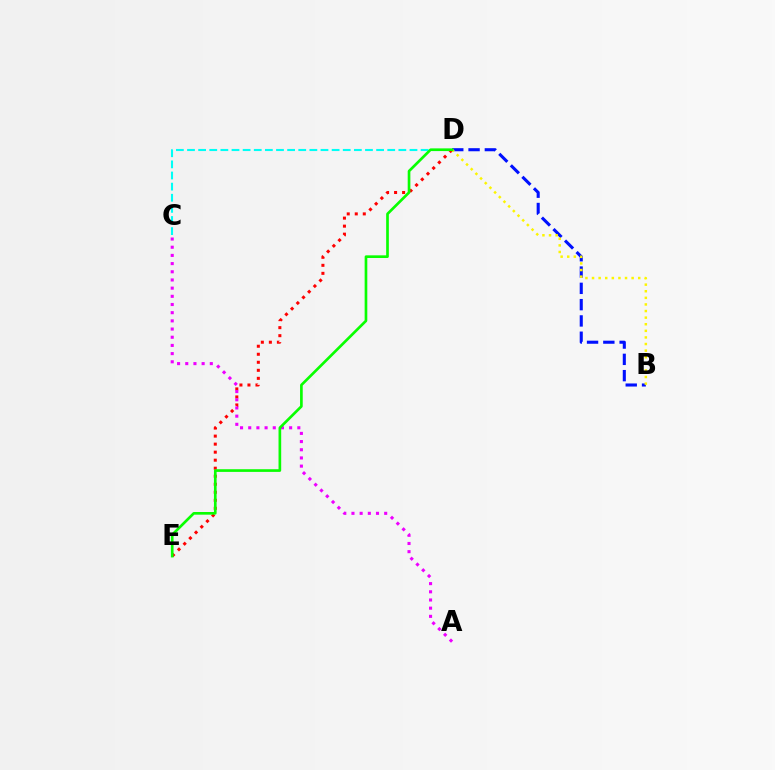{('B', 'D'): [{'color': '#0010ff', 'line_style': 'dashed', 'thickness': 2.21}, {'color': '#fcf500', 'line_style': 'dotted', 'thickness': 1.79}], ('C', 'D'): [{'color': '#00fff6', 'line_style': 'dashed', 'thickness': 1.51}], ('D', 'E'): [{'color': '#ff0000', 'line_style': 'dotted', 'thickness': 2.18}, {'color': '#08ff00', 'line_style': 'solid', 'thickness': 1.92}], ('A', 'C'): [{'color': '#ee00ff', 'line_style': 'dotted', 'thickness': 2.22}]}